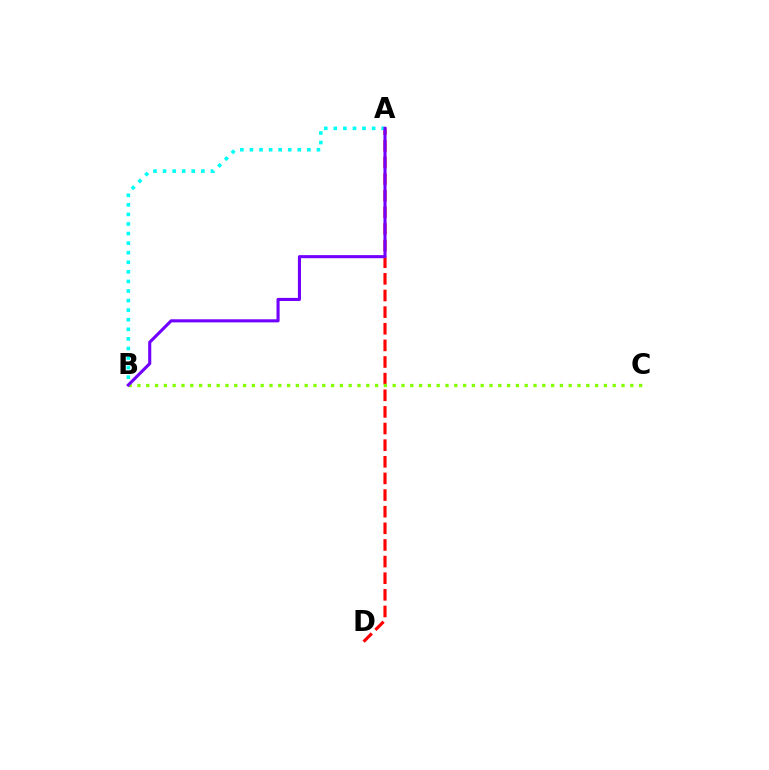{('A', 'D'): [{'color': '#ff0000', 'line_style': 'dashed', 'thickness': 2.26}], ('A', 'B'): [{'color': '#00fff6', 'line_style': 'dotted', 'thickness': 2.6}, {'color': '#7200ff', 'line_style': 'solid', 'thickness': 2.23}], ('B', 'C'): [{'color': '#84ff00', 'line_style': 'dotted', 'thickness': 2.39}]}